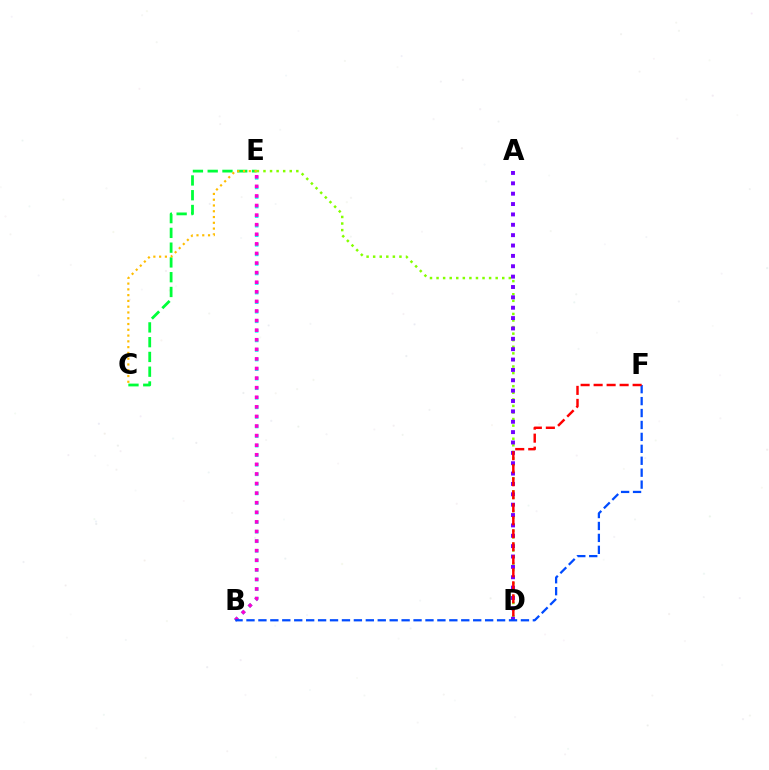{('D', 'E'): [{'color': '#84ff00', 'line_style': 'dotted', 'thickness': 1.78}], ('C', 'E'): [{'color': '#00ff39', 'line_style': 'dashed', 'thickness': 2.01}, {'color': '#ffbd00', 'line_style': 'dotted', 'thickness': 1.57}], ('B', 'E'): [{'color': '#00fff6', 'line_style': 'dotted', 'thickness': 2.6}, {'color': '#ff00cf', 'line_style': 'dotted', 'thickness': 2.6}], ('A', 'D'): [{'color': '#7200ff', 'line_style': 'dotted', 'thickness': 2.82}], ('B', 'F'): [{'color': '#004bff', 'line_style': 'dashed', 'thickness': 1.62}], ('D', 'F'): [{'color': '#ff0000', 'line_style': 'dashed', 'thickness': 1.77}]}